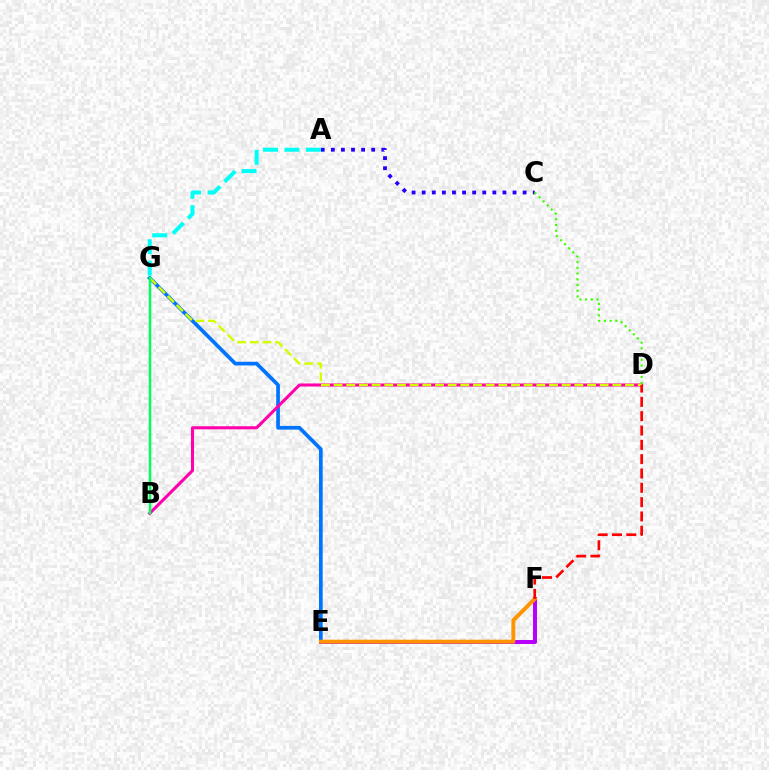{('E', 'G'): [{'color': '#0074ff', 'line_style': 'solid', 'thickness': 2.66}], ('E', 'F'): [{'color': '#b900ff', 'line_style': 'solid', 'thickness': 2.86}, {'color': '#ff9400', 'line_style': 'solid', 'thickness': 2.84}], ('B', 'D'): [{'color': '#ff00ac', 'line_style': 'solid', 'thickness': 2.2}], ('A', 'C'): [{'color': '#2500ff', 'line_style': 'dotted', 'thickness': 2.74}], ('D', 'G'): [{'color': '#d1ff00', 'line_style': 'dashed', 'thickness': 1.72}], ('B', 'G'): [{'color': '#00ff5c', 'line_style': 'solid', 'thickness': 1.79}], ('D', 'F'): [{'color': '#ff0000', 'line_style': 'dashed', 'thickness': 1.95}], ('A', 'G'): [{'color': '#00fff6', 'line_style': 'dashed', 'thickness': 2.91}], ('C', 'D'): [{'color': '#3dff00', 'line_style': 'dotted', 'thickness': 1.56}]}